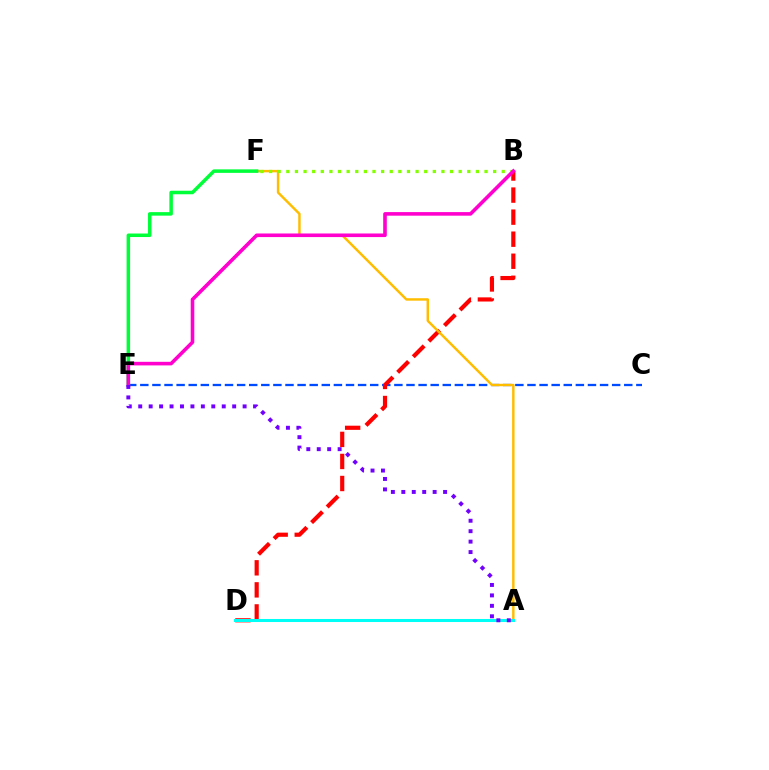{('C', 'E'): [{'color': '#004bff', 'line_style': 'dashed', 'thickness': 1.64}], ('B', 'D'): [{'color': '#ff0000', 'line_style': 'dashed', 'thickness': 3.0}], ('A', 'F'): [{'color': '#ffbd00', 'line_style': 'solid', 'thickness': 1.77}], ('E', 'F'): [{'color': '#00ff39', 'line_style': 'solid', 'thickness': 2.53}], ('B', 'F'): [{'color': '#84ff00', 'line_style': 'dotted', 'thickness': 2.34}], ('B', 'E'): [{'color': '#ff00cf', 'line_style': 'solid', 'thickness': 2.59}], ('A', 'D'): [{'color': '#00fff6', 'line_style': 'solid', 'thickness': 2.18}], ('A', 'E'): [{'color': '#7200ff', 'line_style': 'dotted', 'thickness': 2.84}]}